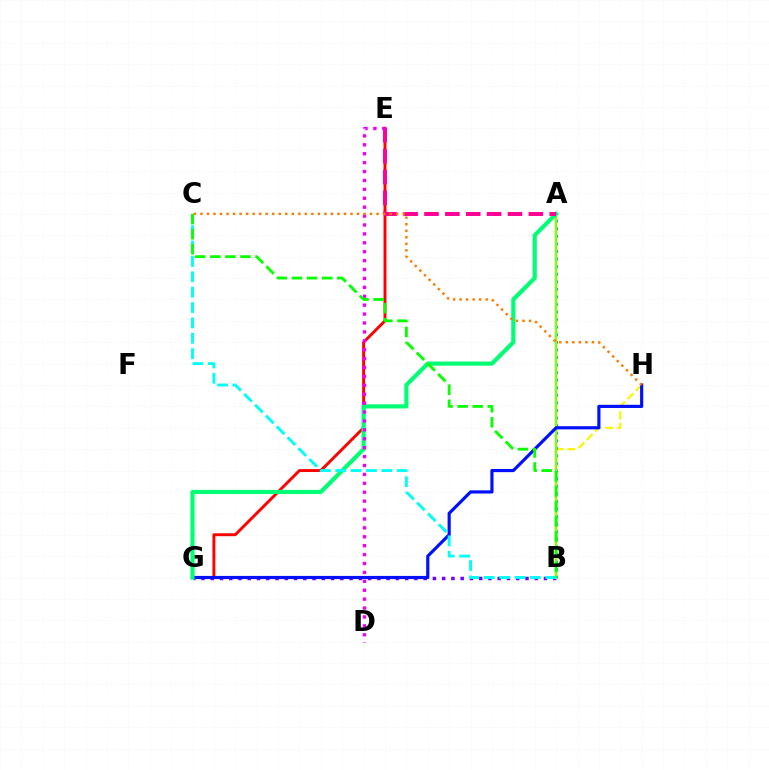{('B', 'H'): [{'color': '#fcf500', 'line_style': 'dashed', 'thickness': 1.59}], ('A', 'B'): [{'color': '#008cff', 'line_style': 'dotted', 'thickness': 2.06}, {'color': '#84ff00', 'line_style': 'solid', 'thickness': 1.74}], ('B', 'G'): [{'color': '#7200ff', 'line_style': 'dotted', 'thickness': 2.52}], ('E', 'G'): [{'color': '#ff0000', 'line_style': 'solid', 'thickness': 2.1}], ('G', 'H'): [{'color': '#0010ff', 'line_style': 'solid', 'thickness': 2.28}], ('A', 'G'): [{'color': '#00ff74', 'line_style': 'solid', 'thickness': 2.99}], ('B', 'C'): [{'color': '#00fff6', 'line_style': 'dashed', 'thickness': 2.09}, {'color': '#08ff00', 'line_style': 'dashed', 'thickness': 2.05}], ('A', 'E'): [{'color': '#ff0094', 'line_style': 'dashed', 'thickness': 2.84}], ('D', 'E'): [{'color': '#ee00ff', 'line_style': 'dotted', 'thickness': 2.42}], ('C', 'H'): [{'color': '#ff7c00', 'line_style': 'dotted', 'thickness': 1.77}]}